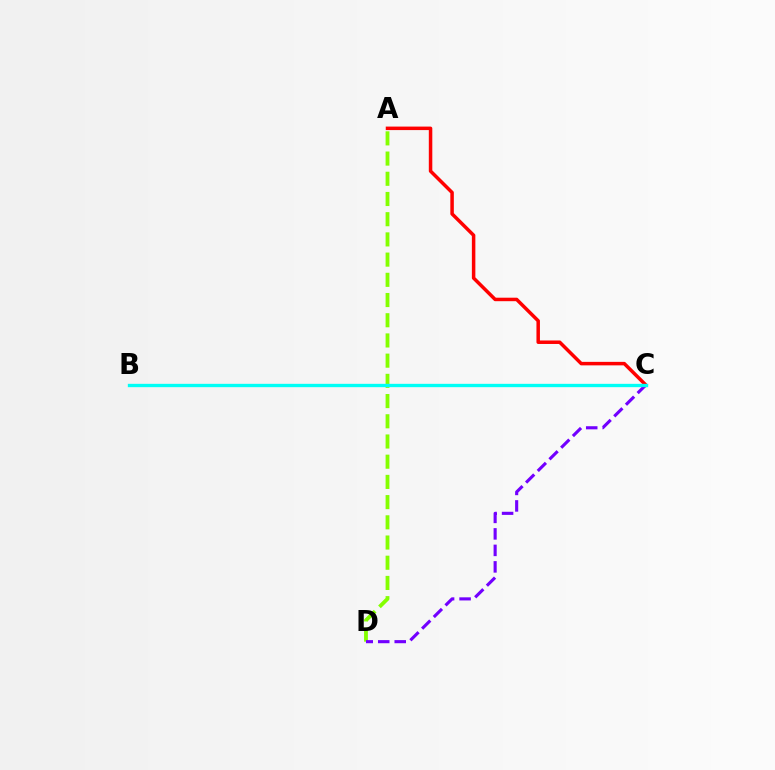{('A', 'D'): [{'color': '#84ff00', 'line_style': 'dashed', 'thickness': 2.75}], ('C', 'D'): [{'color': '#7200ff', 'line_style': 'dashed', 'thickness': 2.24}], ('A', 'C'): [{'color': '#ff0000', 'line_style': 'solid', 'thickness': 2.52}], ('B', 'C'): [{'color': '#00fff6', 'line_style': 'solid', 'thickness': 2.41}]}